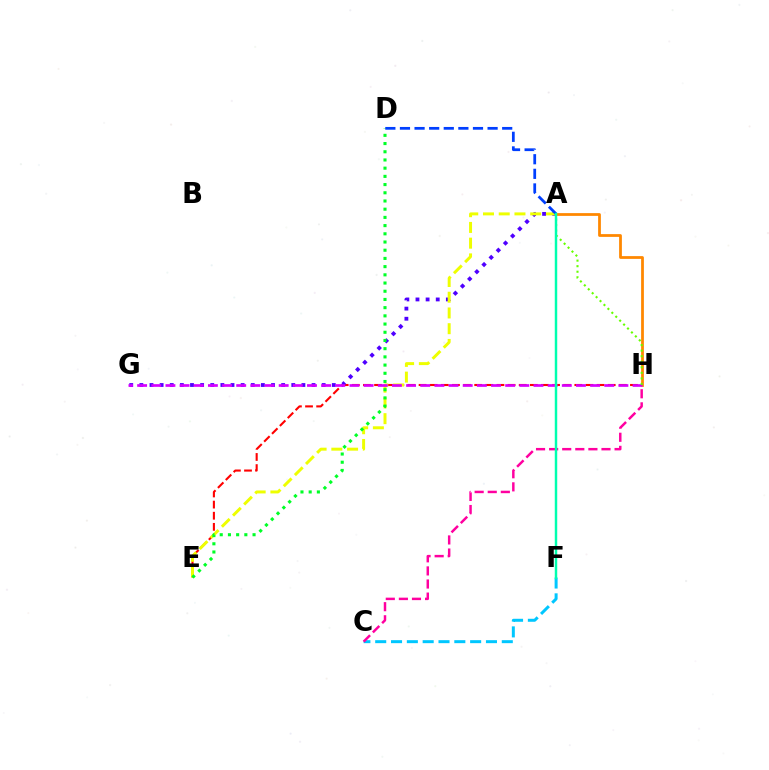{('E', 'H'): [{'color': '#ff0000', 'line_style': 'dashed', 'thickness': 1.51}], ('A', 'G'): [{'color': '#4f00ff', 'line_style': 'dotted', 'thickness': 2.75}], ('A', 'E'): [{'color': '#eeff00', 'line_style': 'dashed', 'thickness': 2.14}], ('A', 'H'): [{'color': '#ff8800', 'line_style': 'solid', 'thickness': 1.99}, {'color': '#66ff00', 'line_style': 'dotted', 'thickness': 1.51}], ('G', 'H'): [{'color': '#d600ff', 'line_style': 'dashed', 'thickness': 1.92}], ('C', 'F'): [{'color': '#00c7ff', 'line_style': 'dashed', 'thickness': 2.15}], ('D', 'E'): [{'color': '#00ff27', 'line_style': 'dotted', 'thickness': 2.23}], ('C', 'H'): [{'color': '#ff00a0', 'line_style': 'dashed', 'thickness': 1.78}], ('A', 'D'): [{'color': '#003fff', 'line_style': 'dashed', 'thickness': 1.98}], ('A', 'F'): [{'color': '#00ffaf', 'line_style': 'solid', 'thickness': 1.77}]}